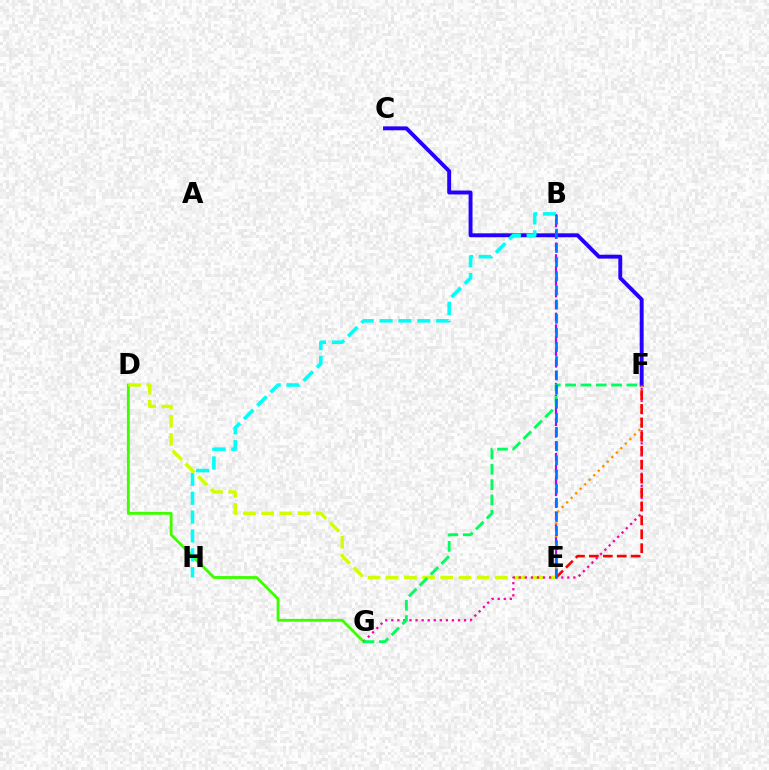{('D', 'G'): [{'color': '#3dff00', 'line_style': 'solid', 'thickness': 2.06}], ('C', 'F'): [{'color': '#2500ff', 'line_style': 'solid', 'thickness': 2.82}], ('B', 'E'): [{'color': '#b900ff', 'line_style': 'dashed', 'thickness': 1.59}, {'color': '#0074ff', 'line_style': 'dashed', 'thickness': 1.92}], ('B', 'H'): [{'color': '#00fff6', 'line_style': 'dashed', 'thickness': 2.56}], ('D', 'E'): [{'color': '#d1ff00', 'line_style': 'dashed', 'thickness': 2.47}], ('F', 'G'): [{'color': '#ff00ac', 'line_style': 'dotted', 'thickness': 1.65}, {'color': '#00ff5c', 'line_style': 'dashed', 'thickness': 2.08}], ('E', 'F'): [{'color': '#ff9400', 'line_style': 'dotted', 'thickness': 1.74}, {'color': '#ff0000', 'line_style': 'dashed', 'thickness': 1.89}]}